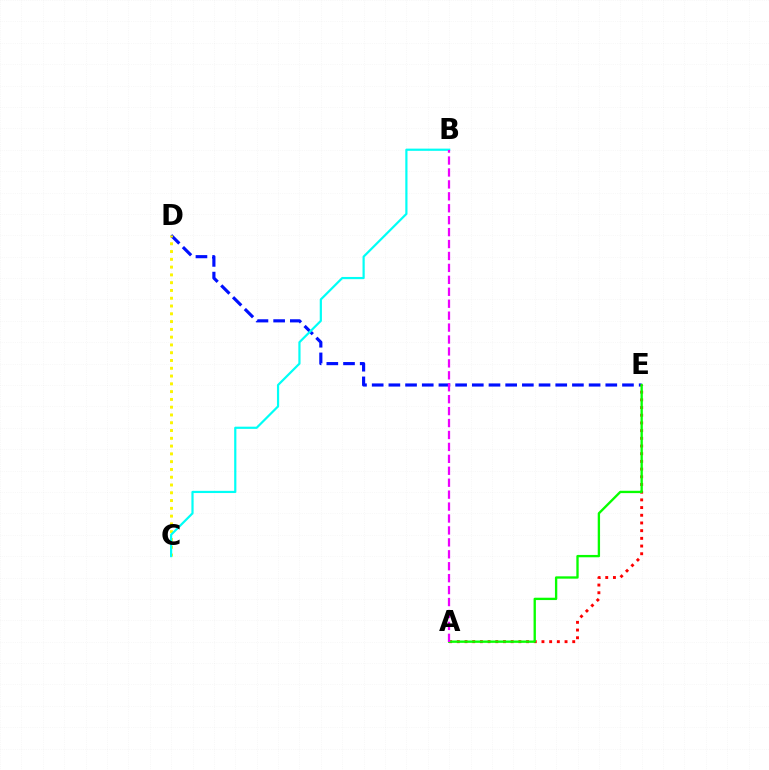{('D', 'E'): [{'color': '#0010ff', 'line_style': 'dashed', 'thickness': 2.27}], ('C', 'D'): [{'color': '#fcf500', 'line_style': 'dotted', 'thickness': 2.11}], ('A', 'E'): [{'color': '#ff0000', 'line_style': 'dotted', 'thickness': 2.09}, {'color': '#08ff00', 'line_style': 'solid', 'thickness': 1.68}], ('B', 'C'): [{'color': '#00fff6', 'line_style': 'solid', 'thickness': 1.59}], ('A', 'B'): [{'color': '#ee00ff', 'line_style': 'dashed', 'thickness': 1.62}]}